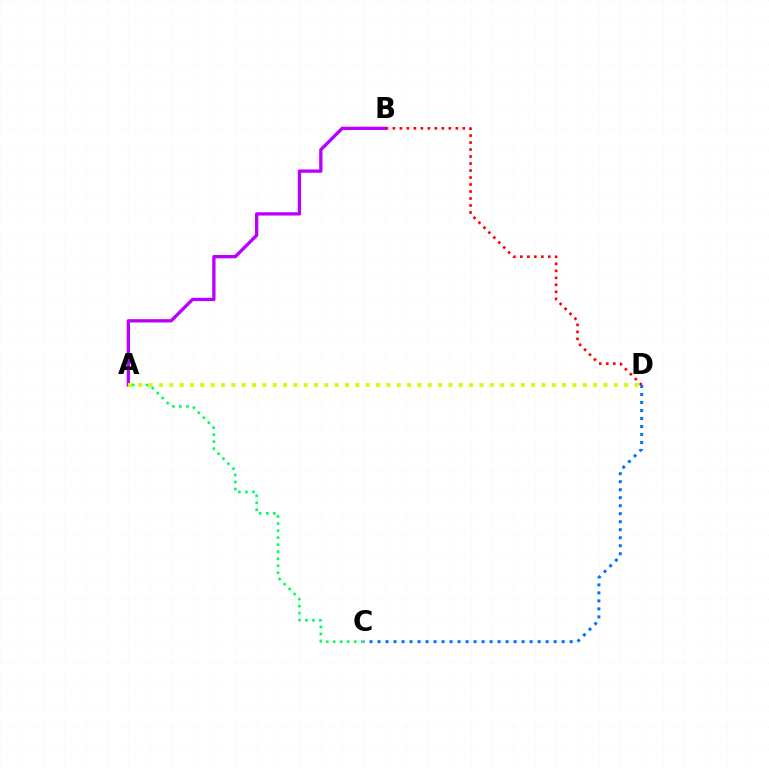{('A', 'C'): [{'color': '#00ff5c', 'line_style': 'dotted', 'thickness': 1.91}], ('A', 'B'): [{'color': '#b900ff', 'line_style': 'solid', 'thickness': 2.38}], ('B', 'D'): [{'color': '#ff0000', 'line_style': 'dotted', 'thickness': 1.9}], ('C', 'D'): [{'color': '#0074ff', 'line_style': 'dotted', 'thickness': 2.17}], ('A', 'D'): [{'color': '#d1ff00', 'line_style': 'dotted', 'thickness': 2.81}]}